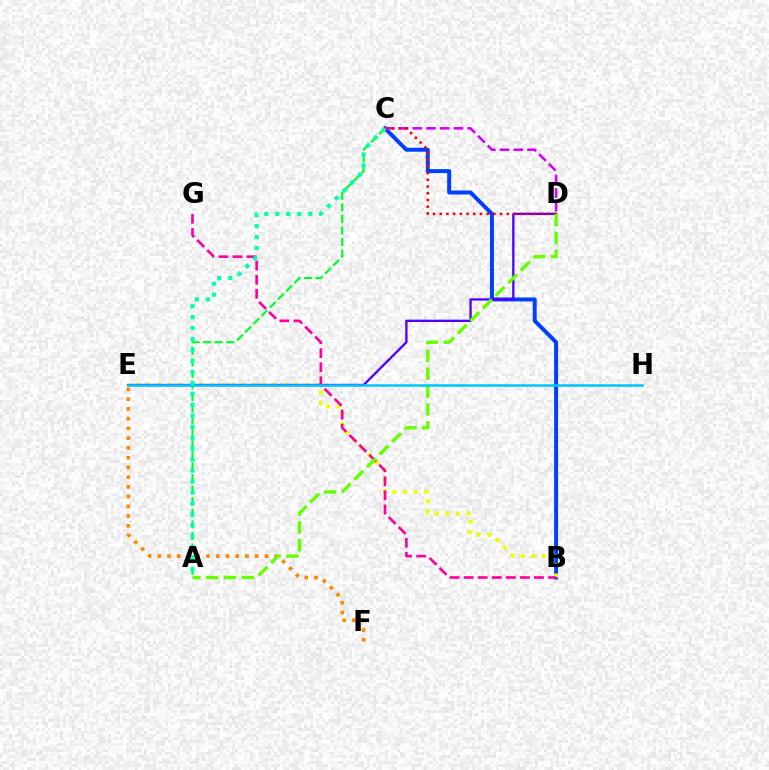{('B', 'C'): [{'color': '#003fff', 'line_style': 'solid', 'thickness': 2.86}], ('E', 'F'): [{'color': '#ff8800', 'line_style': 'dotted', 'thickness': 2.65}], ('A', 'C'): [{'color': '#00ff27', 'line_style': 'dashed', 'thickness': 1.57}, {'color': '#00ffaf', 'line_style': 'dotted', 'thickness': 2.98}], ('B', 'E'): [{'color': '#eeff00', 'line_style': 'dotted', 'thickness': 2.87}], ('D', 'E'): [{'color': '#4f00ff', 'line_style': 'solid', 'thickness': 1.67}], ('C', 'D'): [{'color': '#d600ff', 'line_style': 'dashed', 'thickness': 1.87}, {'color': '#ff0000', 'line_style': 'dotted', 'thickness': 1.82}], ('B', 'G'): [{'color': '#ff00a0', 'line_style': 'dashed', 'thickness': 1.91}], ('A', 'D'): [{'color': '#66ff00', 'line_style': 'dashed', 'thickness': 2.42}], ('E', 'H'): [{'color': '#00c7ff', 'line_style': 'solid', 'thickness': 1.83}]}